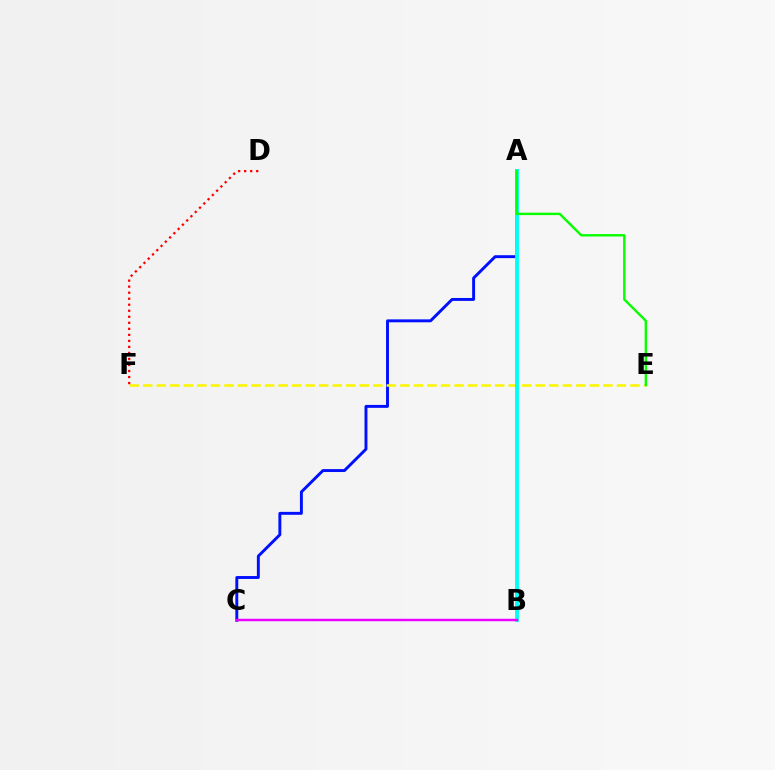{('A', 'C'): [{'color': '#0010ff', 'line_style': 'solid', 'thickness': 2.1}], ('E', 'F'): [{'color': '#fcf500', 'line_style': 'dashed', 'thickness': 1.84}], ('A', 'B'): [{'color': '#00fff6', 'line_style': 'solid', 'thickness': 2.79}], ('A', 'E'): [{'color': '#08ff00', 'line_style': 'solid', 'thickness': 1.74}], ('B', 'C'): [{'color': '#ee00ff', 'line_style': 'solid', 'thickness': 1.76}], ('D', 'F'): [{'color': '#ff0000', 'line_style': 'dotted', 'thickness': 1.64}]}